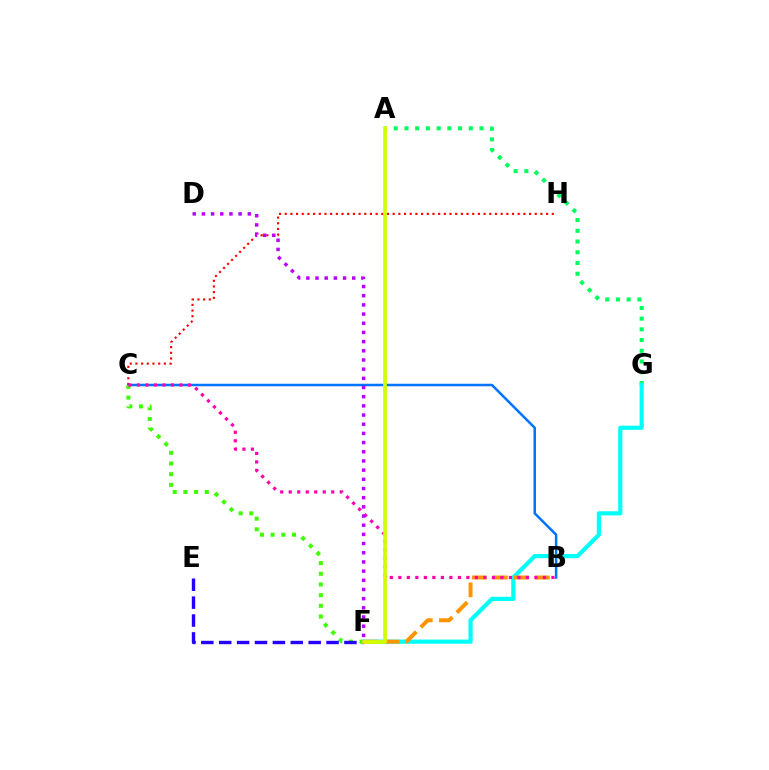{('C', 'H'): [{'color': '#ff0000', 'line_style': 'dotted', 'thickness': 1.54}], ('B', 'C'): [{'color': '#0074ff', 'line_style': 'solid', 'thickness': 1.81}, {'color': '#ff00ac', 'line_style': 'dotted', 'thickness': 2.31}], ('C', 'F'): [{'color': '#3dff00', 'line_style': 'dotted', 'thickness': 2.9}], ('A', 'G'): [{'color': '#00ff5c', 'line_style': 'dotted', 'thickness': 2.91}], ('F', 'G'): [{'color': '#00fff6', 'line_style': 'solid', 'thickness': 3.0}], ('E', 'F'): [{'color': '#2500ff', 'line_style': 'dashed', 'thickness': 2.43}], ('B', 'F'): [{'color': '#ff9400', 'line_style': 'dashed', 'thickness': 2.86}], ('A', 'F'): [{'color': '#d1ff00', 'line_style': 'solid', 'thickness': 2.68}], ('D', 'F'): [{'color': '#b900ff', 'line_style': 'dotted', 'thickness': 2.49}]}